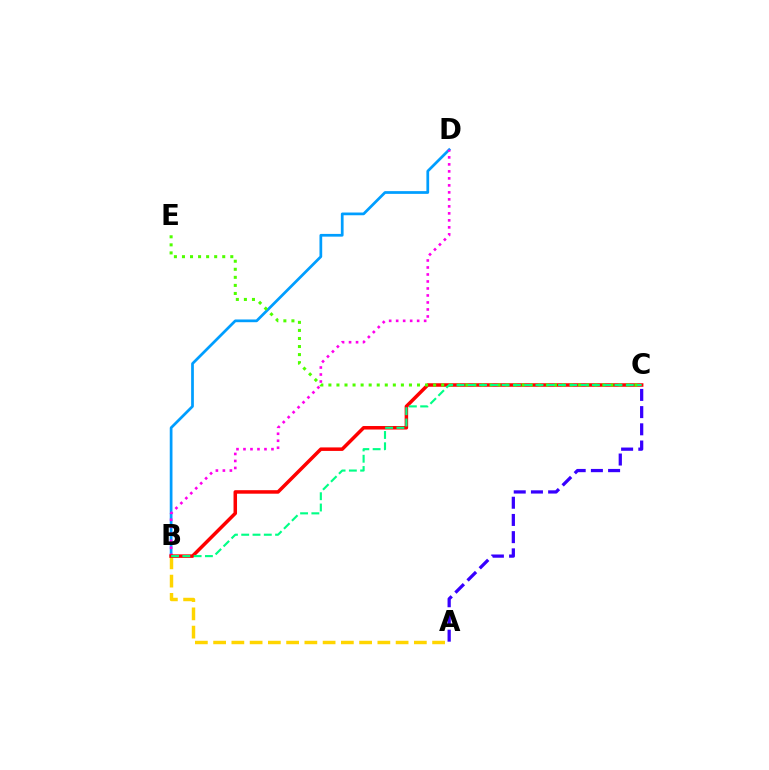{('A', 'C'): [{'color': '#3700ff', 'line_style': 'dashed', 'thickness': 2.34}], ('B', 'D'): [{'color': '#009eff', 'line_style': 'solid', 'thickness': 1.97}, {'color': '#ff00ed', 'line_style': 'dotted', 'thickness': 1.9}], ('A', 'B'): [{'color': '#ffd500', 'line_style': 'dashed', 'thickness': 2.48}], ('B', 'C'): [{'color': '#ff0000', 'line_style': 'solid', 'thickness': 2.52}, {'color': '#00ff86', 'line_style': 'dashed', 'thickness': 1.53}], ('C', 'E'): [{'color': '#4fff00', 'line_style': 'dotted', 'thickness': 2.19}]}